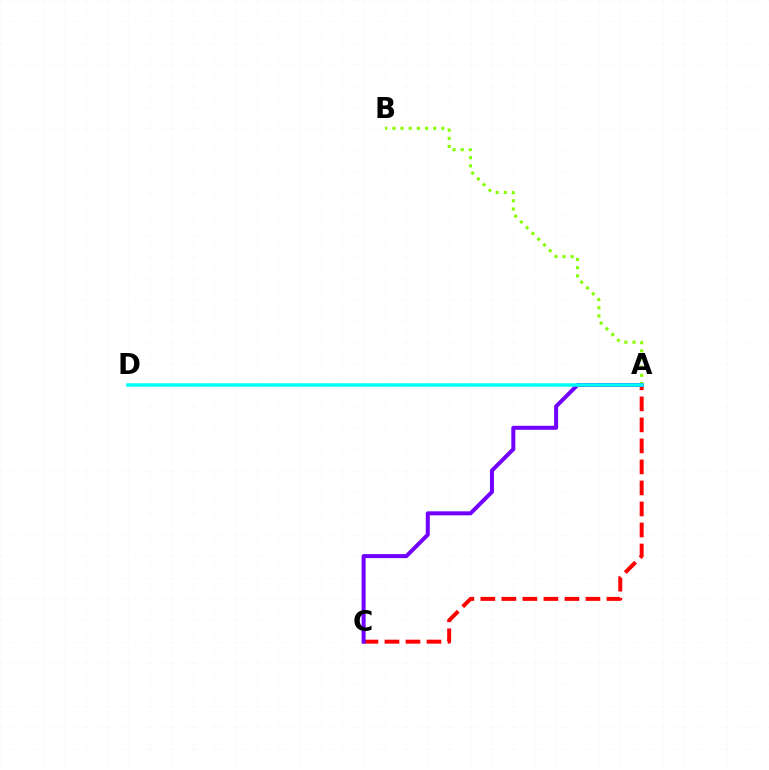{('A', 'C'): [{'color': '#ff0000', 'line_style': 'dashed', 'thickness': 2.86}, {'color': '#7200ff', 'line_style': 'solid', 'thickness': 2.89}], ('A', 'B'): [{'color': '#84ff00', 'line_style': 'dotted', 'thickness': 2.22}], ('A', 'D'): [{'color': '#00fff6', 'line_style': 'solid', 'thickness': 2.52}]}